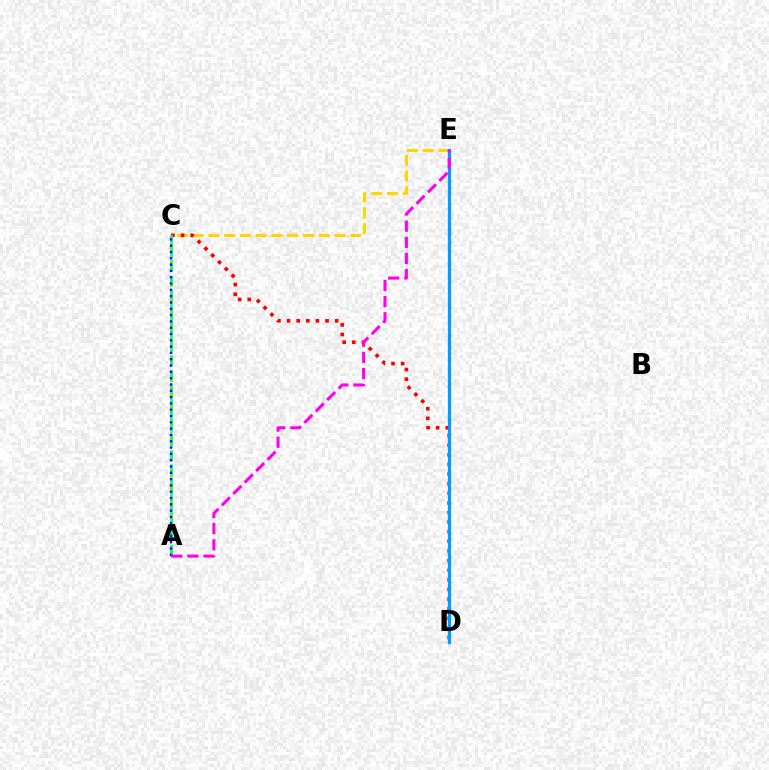{('C', 'E'): [{'color': '#ffd500', 'line_style': 'dashed', 'thickness': 2.14}], ('C', 'D'): [{'color': '#ff0000', 'line_style': 'dotted', 'thickness': 2.61}], ('A', 'C'): [{'color': '#4fff00', 'line_style': 'dashed', 'thickness': 2.15}, {'color': '#00ff86', 'line_style': 'dashed', 'thickness': 1.83}, {'color': '#3700ff', 'line_style': 'dotted', 'thickness': 1.71}], ('D', 'E'): [{'color': '#009eff', 'line_style': 'solid', 'thickness': 2.33}], ('A', 'E'): [{'color': '#ff00ed', 'line_style': 'dashed', 'thickness': 2.19}]}